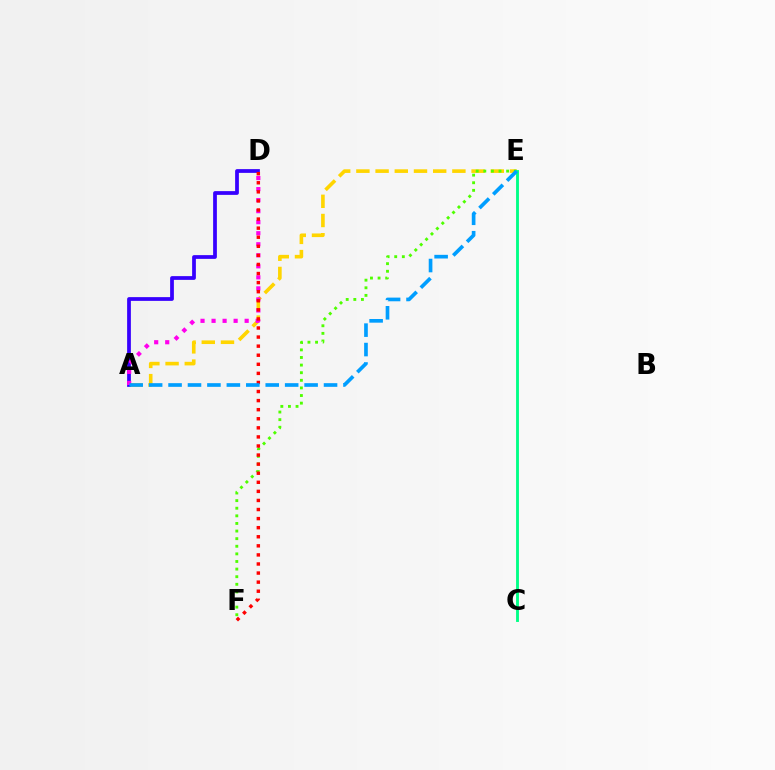{('A', 'E'): [{'color': '#ffd500', 'line_style': 'dashed', 'thickness': 2.61}, {'color': '#009eff', 'line_style': 'dashed', 'thickness': 2.64}], ('E', 'F'): [{'color': '#4fff00', 'line_style': 'dotted', 'thickness': 2.07}], ('C', 'E'): [{'color': '#00ff86', 'line_style': 'solid', 'thickness': 2.06}], ('A', 'D'): [{'color': '#3700ff', 'line_style': 'solid', 'thickness': 2.7}, {'color': '#ff00ed', 'line_style': 'dotted', 'thickness': 3.0}], ('D', 'F'): [{'color': '#ff0000', 'line_style': 'dotted', 'thickness': 2.47}]}